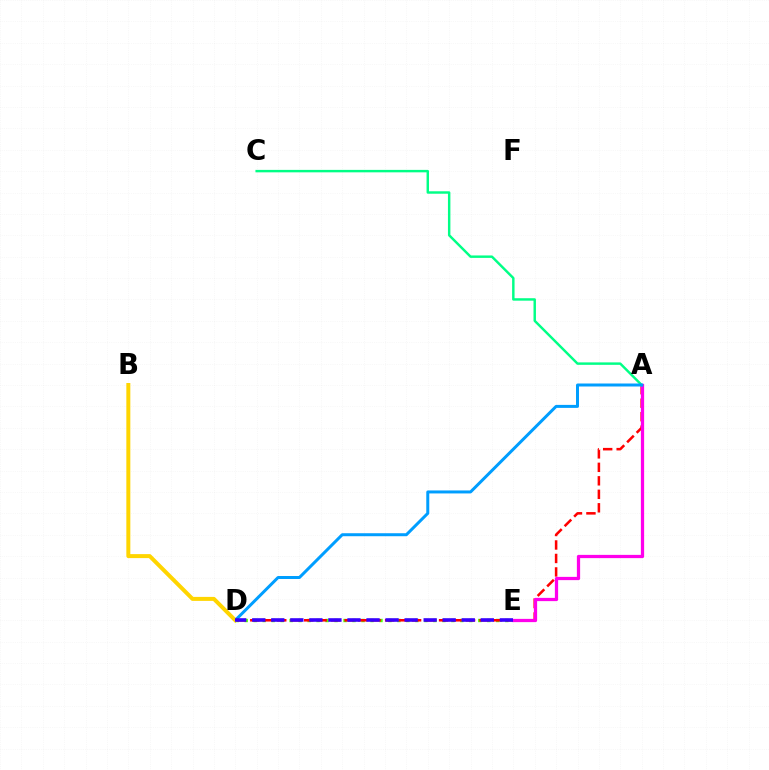{('D', 'E'): [{'color': '#4fff00', 'line_style': 'dotted', 'thickness': 2.44}, {'color': '#3700ff', 'line_style': 'dashed', 'thickness': 2.59}], ('A', 'D'): [{'color': '#ff0000', 'line_style': 'dashed', 'thickness': 1.83}, {'color': '#009eff', 'line_style': 'solid', 'thickness': 2.16}], ('A', 'E'): [{'color': '#ff00ed', 'line_style': 'solid', 'thickness': 2.34}], ('A', 'C'): [{'color': '#00ff86', 'line_style': 'solid', 'thickness': 1.76}], ('B', 'D'): [{'color': '#ffd500', 'line_style': 'solid', 'thickness': 2.87}]}